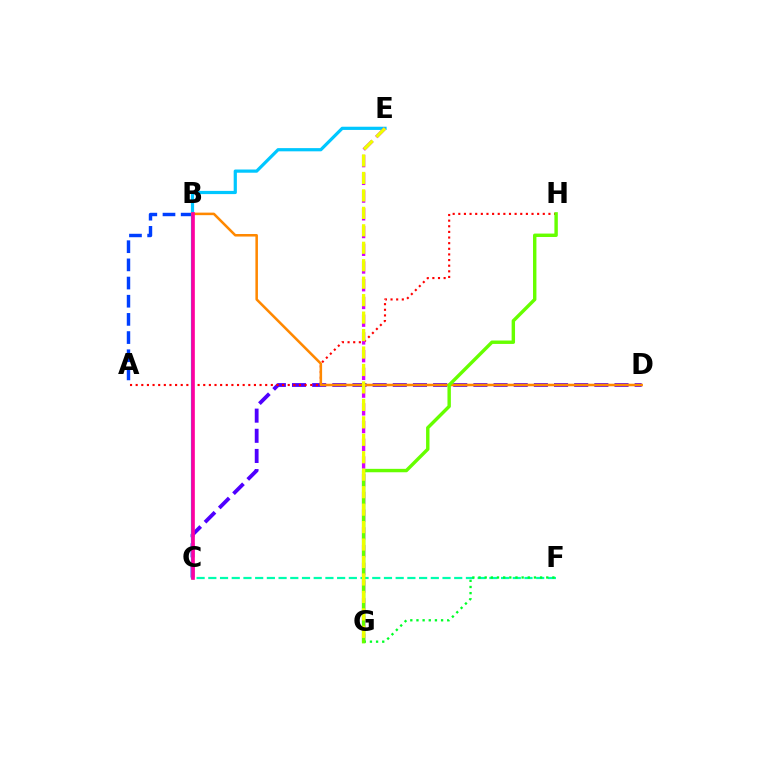{('C', 'F'): [{'color': '#00ffaf', 'line_style': 'dashed', 'thickness': 1.59}], ('C', 'D'): [{'color': '#4f00ff', 'line_style': 'dashed', 'thickness': 2.74}], ('A', 'B'): [{'color': '#003fff', 'line_style': 'dashed', 'thickness': 2.47}], ('A', 'H'): [{'color': '#ff0000', 'line_style': 'dotted', 'thickness': 1.53}], ('C', 'E'): [{'color': '#00c7ff', 'line_style': 'solid', 'thickness': 2.31}], ('B', 'D'): [{'color': '#ff8800', 'line_style': 'solid', 'thickness': 1.83}], ('E', 'G'): [{'color': '#d600ff', 'line_style': 'dashed', 'thickness': 2.41}, {'color': '#eeff00', 'line_style': 'dashed', 'thickness': 2.37}], ('F', 'G'): [{'color': '#00ff27', 'line_style': 'dotted', 'thickness': 1.67}], ('B', 'C'): [{'color': '#ff00a0', 'line_style': 'solid', 'thickness': 2.62}], ('G', 'H'): [{'color': '#66ff00', 'line_style': 'solid', 'thickness': 2.46}]}